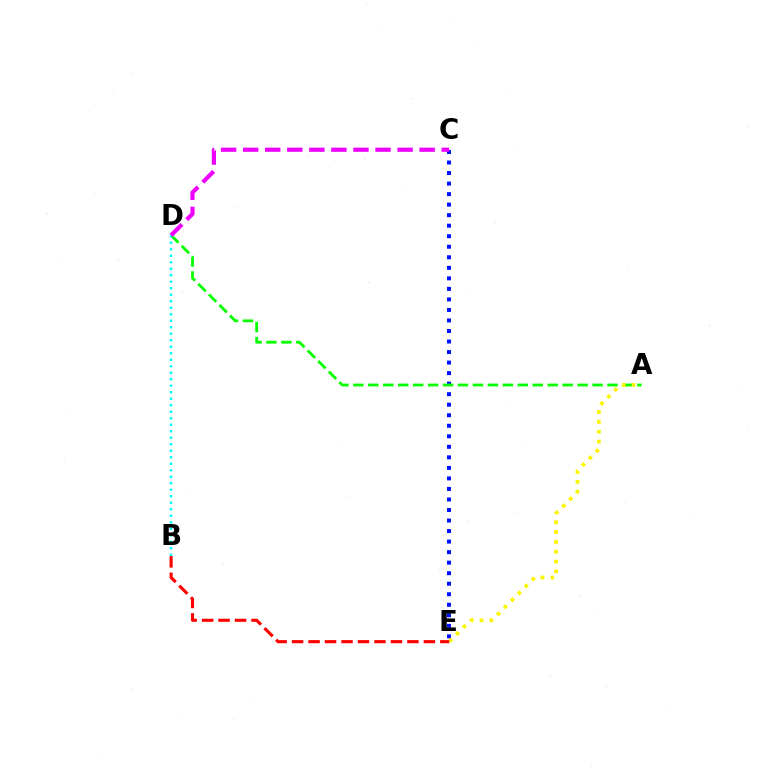{('C', 'E'): [{'color': '#0010ff', 'line_style': 'dotted', 'thickness': 2.86}], ('A', 'D'): [{'color': '#08ff00', 'line_style': 'dashed', 'thickness': 2.03}], ('A', 'E'): [{'color': '#fcf500', 'line_style': 'dotted', 'thickness': 2.67}], ('B', 'D'): [{'color': '#00fff6', 'line_style': 'dotted', 'thickness': 1.77}], ('B', 'E'): [{'color': '#ff0000', 'line_style': 'dashed', 'thickness': 2.24}], ('C', 'D'): [{'color': '#ee00ff', 'line_style': 'dashed', 'thickness': 3.0}]}